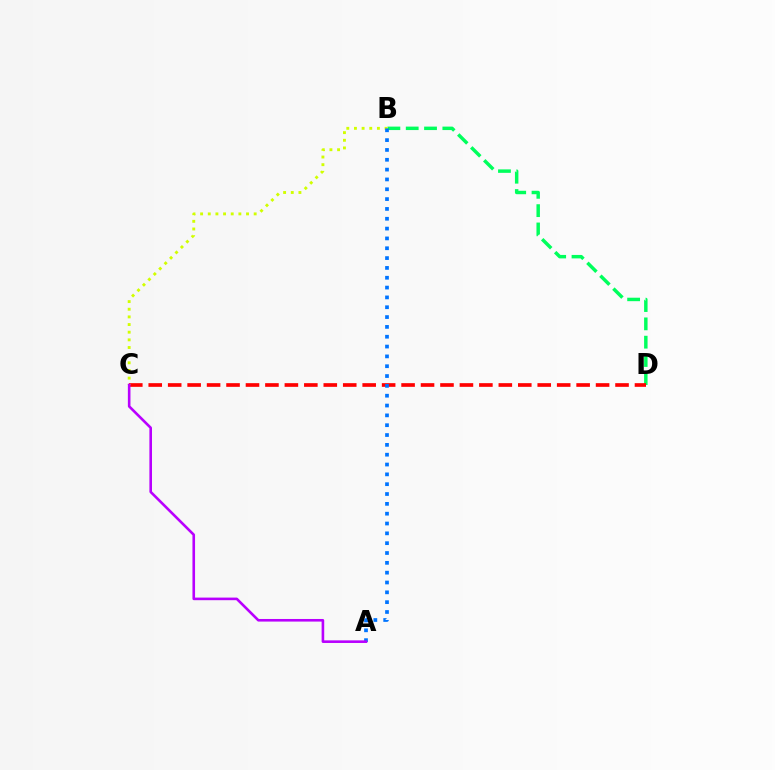{('B', 'D'): [{'color': '#00ff5c', 'line_style': 'dashed', 'thickness': 2.49}], ('C', 'D'): [{'color': '#ff0000', 'line_style': 'dashed', 'thickness': 2.64}], ('B', 'C'): [{'color': '#d1ff00', 'line_style': 'dotted', 'thickness': 2.08}], ('A', 'B'): [{'color': '#0074ff', 'line_style': 'dotted', 'thickness': 2.67}], ('A', 'C'): [{'color': '#b900ff', 'line_style': 'solid', 'thickness': 1.88}]}